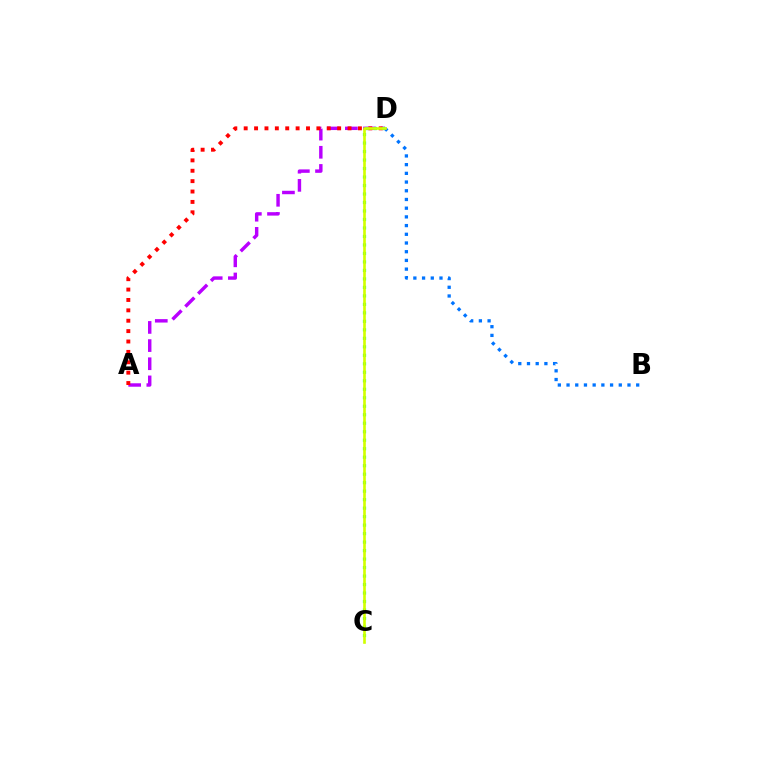{('A', 'D'): [{'color': '#b900ff', 'line_style': 'dashed', 'thickness': 2.47}, {'color': '#ff0000', 'line_style': 'dotted', 'thickness': 2.82}], ('C', 'D'): [{'color': '#00ff5c', 'line_style': 'dotted', 'thickness': 2.31}, {'color': '#d1ff00', 'line_style': 'solid', 'thickness': 1.9}], ('B', 'D'): [{'color': '#0074ff', 'line_style': 'dotted', 'thickness': 2.37}]}